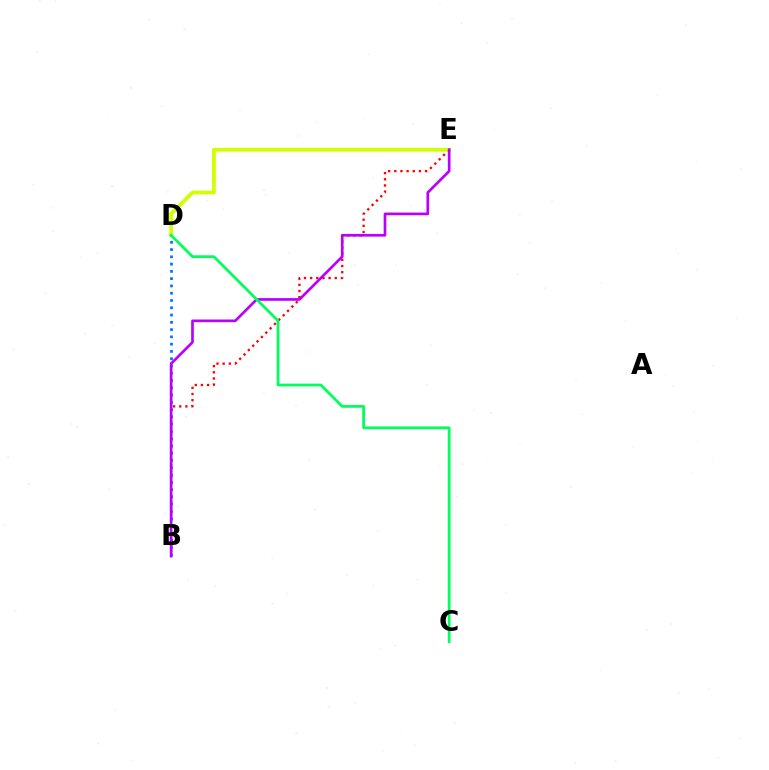{('B', 'D'): [{'color': '#0074ff', 'line_style': 'dotted', 'thickness': 1.98}], ('B', 'E'): [{'color': '#ff0000', 'line_style': 'dotted', 'thickness': 1.67}, {'color': '#b900ff', 'line_style': 'solid', 'thickness': 1.93}], ('D', 'E'): [{'color': '#d1ff00', 'line_style': 'solid', 'thickness': 2.72}], ('C', 'D'): [{'color': '#00ff5c', 'line_style': 'solid', 'thickness': 1.99}]}